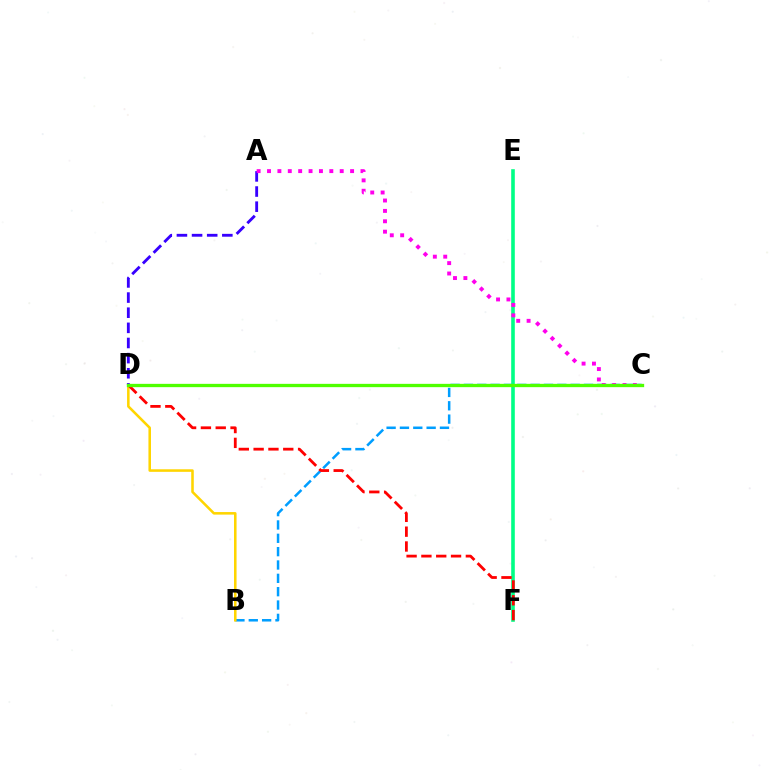{('B', 'C'): [{'color': '#009eff', 'line_style': 'dashed', 'thickness': 1.81}], ('B', 'D'): [{'color': '#ffd500', 'line_style': 'solid', 'thickness': 1.84}], ('E', 'F'): [{'color': '#00ff86', 'line_style': 'solid', 'thickness': 2.6}], ('A', 'D'): [{'color': '#3700ff', 'line_style': 'dashed', 'thickness': 2.06}], ('D', 'F'): [{'color': '#ff0000', 'line_style': 'dashed', 'thickness': 2.01}], ('A', 'C'): [{'color': '#ff00ed', 'line_style': 'dotted', 'thickness': 2.82}], ('C', 'D'): [{'color': '#4fff00', 'line_style': 'solid', 'thickness': 2.39}]}